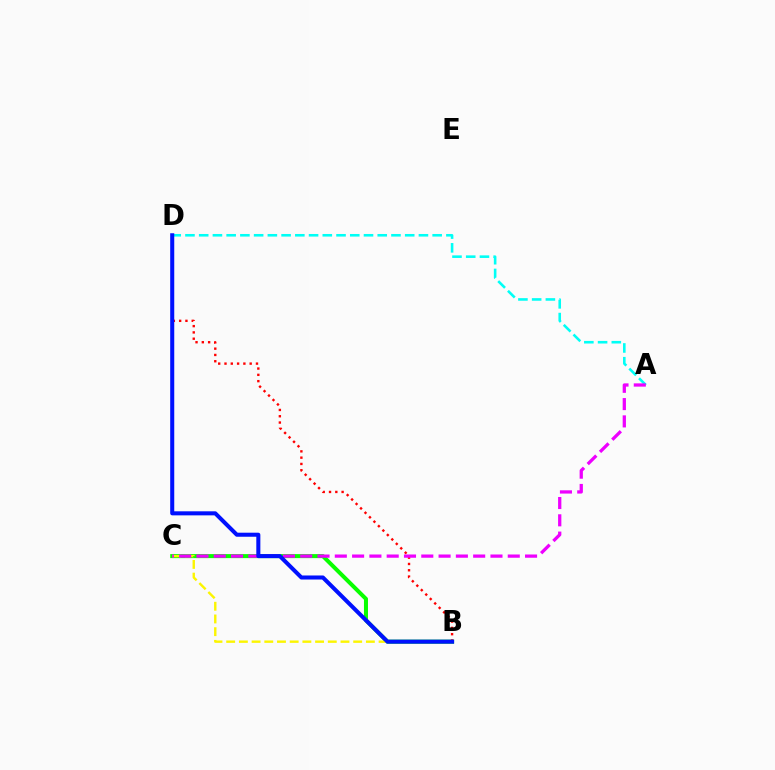{('B', 'C'): [{'color': '#08ff00', 'line_style': 'solid', 'thickness': 2.89}, {'color': '#fcf500', 'line_style': 'dashed', 'thickness': 1.73}], ('A', 'D'): [{'color': '#00fff6', 'line_style': 'dashed', 'thickness': 1.87}], ('B', 'D'): [{'color': '#ff0000', 'line_style': 'dotted', 'thickness': 1.71}, {'color': '#0010ff', 'line_style': 'solid', 'thickness': 2.91}], ('A', 'C'): [{'color': '#ee00ff', 'line_style': 'dashed', 'thickness': 2.35}]}